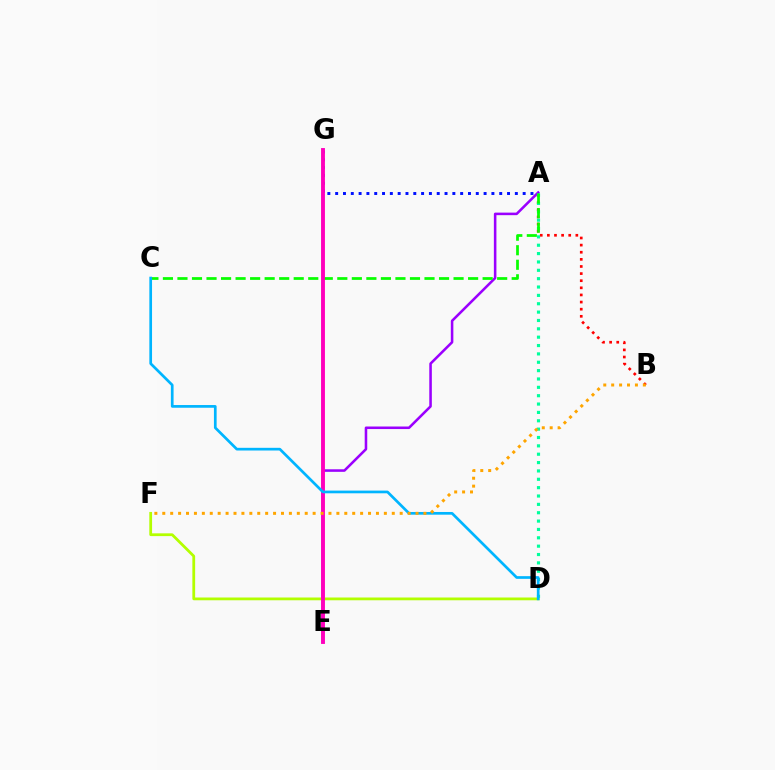{('A', 'E'): [{'color': '#9b00ff', 'line_style': 'solid', 'thickness': 1.84}], ('A', 'B'): [{'color': '#ff0000', 'line_style': 'dotted', 'thickness': 1.93}], ('D', 'F'): [{'color': '#b3ff00', 'line_style': 'solid', 'thickness': 1.99}], ('A', 'D'): [{'color': '#00ff9d', 'line_style': 'dotted', 'thickness': 2.27}], ('A', 'G'): [{'color': '#0010ff', 'line_style': 'dotted', 'thickness': 2.12}], ('A', 'C'): [{'color': '#08ff00', 'line_style': 'dashed', 'thickness': 1.97}], ('E', 'G'): [{'color': '#ff00bd', 'line_style': 'solid', 'thickness': 2.79}], ('C', 'D'): [{'color': '#00b5ff', 'line_style': 'solid', 'thickness': 1.94}], ('B', 'F'): [{'color': '#ffa500', 'line_style': 'dotted', 'thickness': 2.15}]}